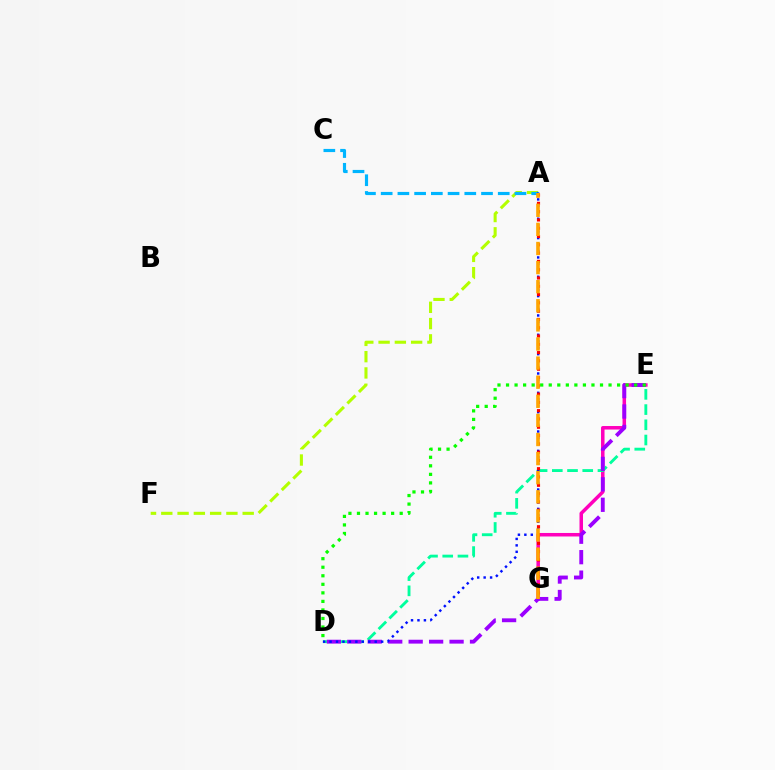{('A', 'F'): [{'color': '#b3ff00', 'line_style': 'dashed', 'thickness': 2.21}], ('A', 'C'): [{'color': '#00b5ff', 'line_style': 'dashed', 'thickness': 2.27}], ('E', 'G'): [{'color': '#ff00bd', 'line_style': 'solid', 'thickness': 2.52}], ('D', 'E'): [{'color': '#00ff9d', 'line_style': 'dashed', 'thickness': 2.07}, {'color': '#9b00ff', 'line_style': 'dashed', 'thickness': 2.78}, {'color': '#08ff00', 'line_style': 'dotted', 'thickness': 2.32}], ('A', 'D'): [{'color': '#0010ff', 'line_style': 'dotted', 'thickness': 1.75}], ('A', 'G'): [{'color': '#ff0000', 'line_style': 'dotted', 'thickness': 2.25}, {'color': '#ffa500', 'line_style': 'dashed', 'thickness': 2.6}]}